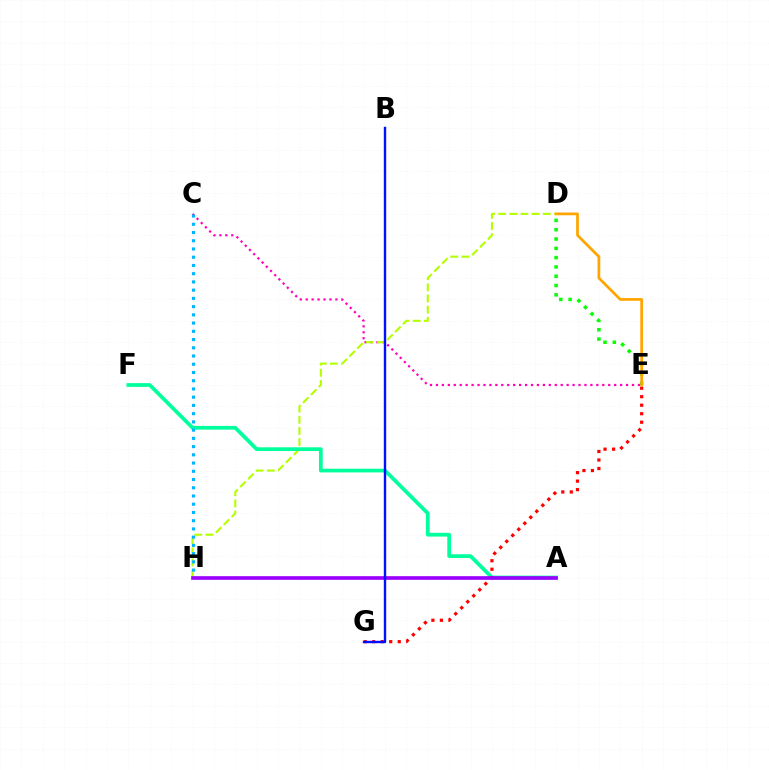{('C', 'E'): [{'color': '#ff00bd', 'line_style': 'dotted', 'thickness': 1.61}], ('D', 'H'): [{'color': '#b3ff00', 'line_style': 'dashed', 'thickness': 1.52}], ('D', 'E'): [{'color': '#08ff00', 'line_style': 'dotted', 'thickness': 2.53}, {'color': '#ffa500', 'line_style': 'solid', 'thickness': 1.97}], ('A', 'F'): [{'color': '#00ff9d', 'line_style': 'solid', 'thickness': 2.69}], ('C', 'H'): [{'color': '#00b5ff', 'line_style': 'dotted', 'thickness': 2.24}], ('E', 'G'): [{'color': '#ff0000', 'line_style': 'dotted', 'thickness': 2.31}], ('A', 'H'): [{'color': '#9b00ff', 'line_style': 'solid', 'thickness': 2.64}], ('B', 'G'): [{'color': '#0010ff', 'line_style': 'solid', 'thickness': 1.73}]}